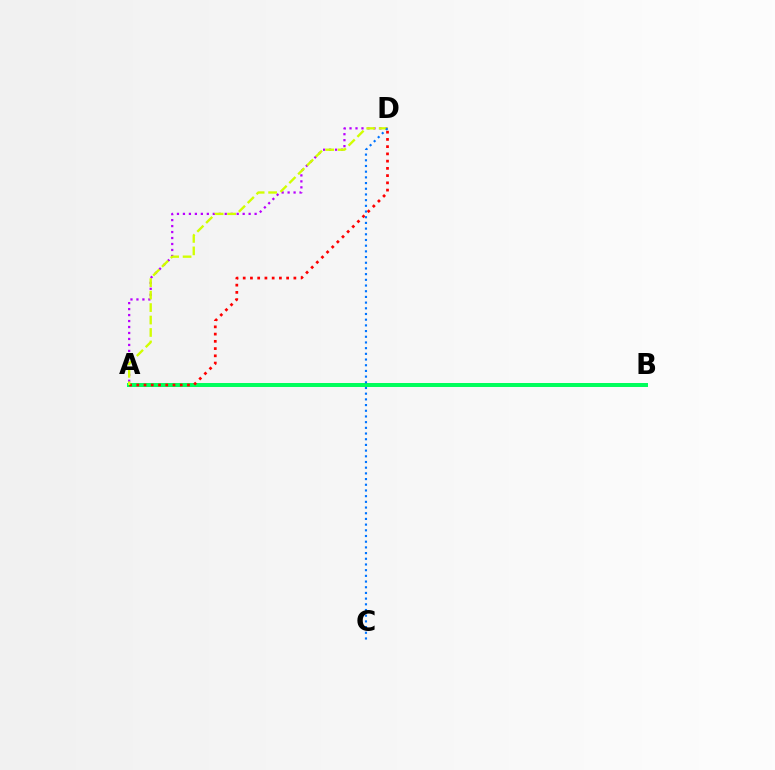{('A', 'B'): [{'color': '#00ff5c', 'line_style': 'solid', 'thickness': 2.86}], ('A', 'D'): [{'color': '#b900ff', 'line_style': 'dotted', 'thickness': 1.62}, {'color': '#ff0000', 'line_style': 'dotted', 'thickness': 1.97}, {'color': '#d1ff00', 'line_style': 'dashed', 'thickness': 1.69}], ('C', 'D'): [{'color': '#0074ff', 'line_style': 'dotted', 'thickness': 1.55}]}